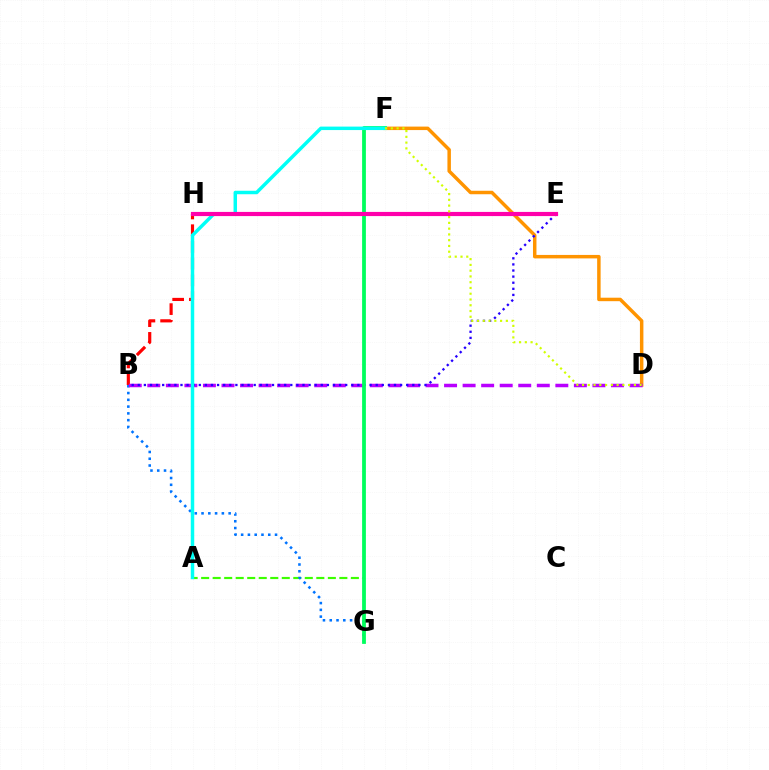{('A', 'G'): [{'color': '#3dff00', 'line_style': 'dashed', 'thickness': 1.56}], ('B', 'H'): [{'color': '#ff0000', 'line_style': 'dashed', 'thickness': 2.27}], ('B', 'G'): [{'color': '#0074ff', 'line_style': 'dotted', 'thickness': 1.84}], ('D', 'F'): [{'color': '#ff9400', 'line_style': 'solid', 'thickness': 2.5}, {'color': '#d1ff00', 'line_style': 'dotted', 'thickness': 1.57}], ('B', 'D'): [{'color': '#b900ff', 'line_style': 'dashed', 'thickness': 2.52}], ('B', 'E'): [{'color': '#2500ff', 'line_style': 'dotted', 'thickness': 1.66}], ('F', 'G'): [{'color': '#00ff5c', 'line_style': 'solid', 'thickness': 2.72}], ('A', 'F'): [{'color': '#00fff6', 'line_style': 'solid', 'thickness': 2.5}], ('E', 'H'): [{'color': '#ff00ac', 'line_style': 'solid', 'thickness': 3.0}]}